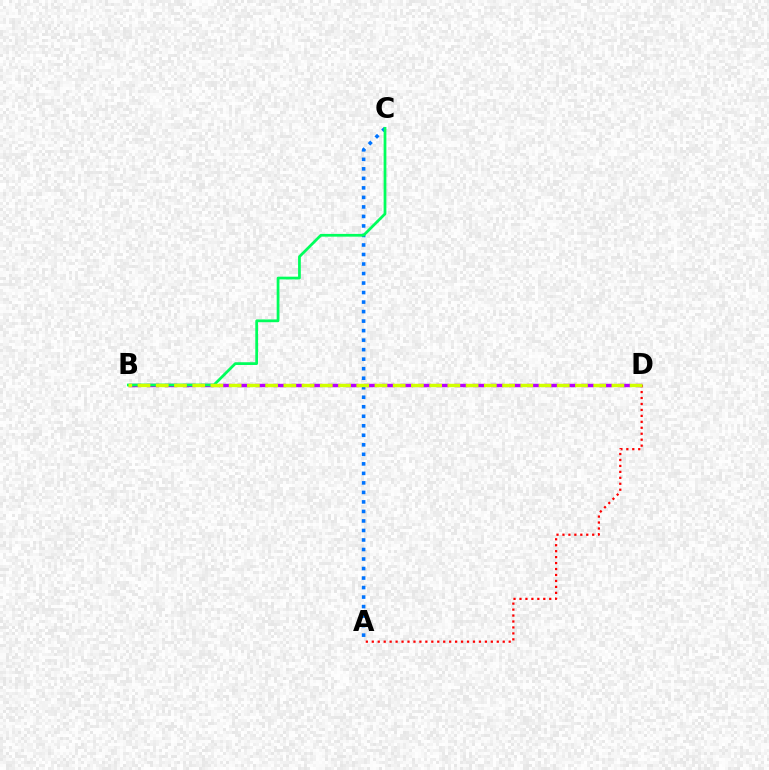{('A', 'C'): [{'color': '#0074ff', 'line_style': 'dotted', 'thickness': 2.59}], ('B', 'D'): [{'color': '#b900ff', 'line_style': 'dashed', 'thickness': 2.46}, {'color': '#d1ff00', 'line_style': 'dashed', 'thickness': 2.48}], ('A', 'D'): [{'color': '#ff0000', 'line_style': 'dotted', 'thickness': 1.62}], ('B', 'C'): [{'color': '#00ff5c', 'line_style': 'solid', 'thickness': 1.98}]}